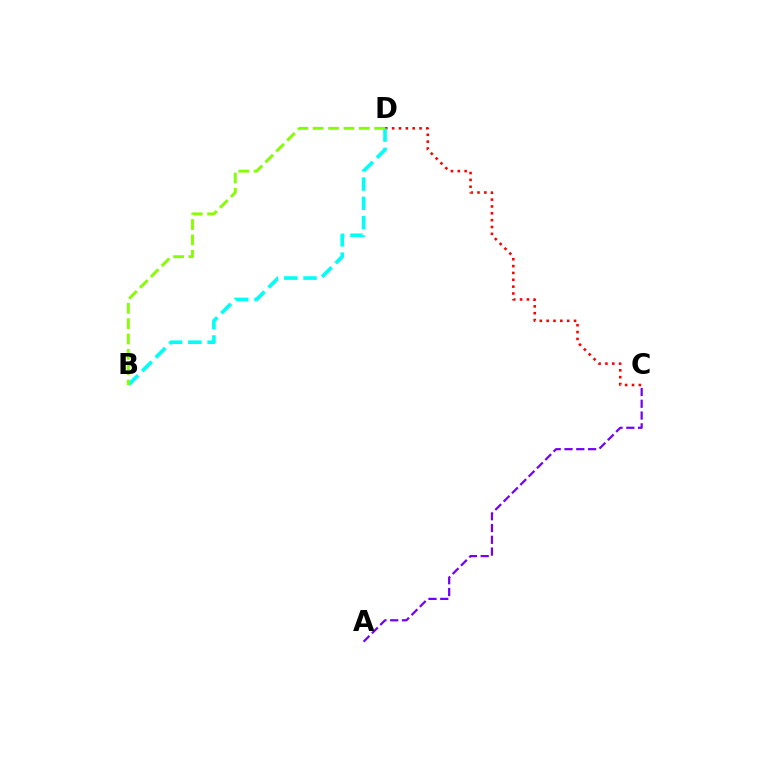{('C', 'D'): [{'color': '#ff0000', 'line_style': 'dotted', 'thickness': 1.86}], ('B', 'D'): [{'color': '#00fff6', 'line_style': 'dashed', 'thickness': 2.62}, {'color': '#84ff00', 'line_style': 'dashed', 'thickness': 2.09}], ('A', 'C'): [{'color': '#7200ff', 'line_style': 'dashed', 'thickness': 1.6}]}